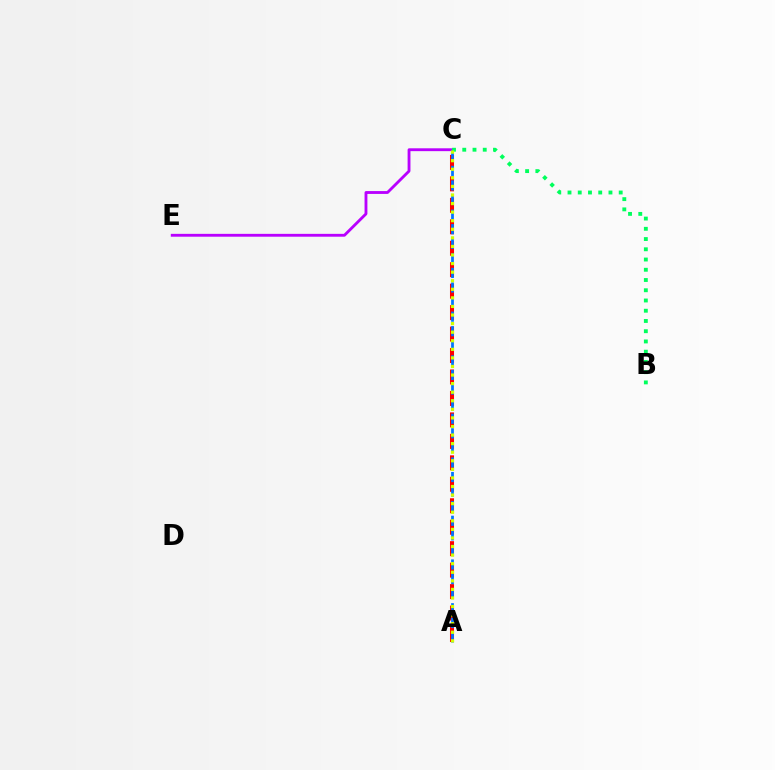{('C', 'E'): [{'color': '#b900ff', 'line_style': 'solid', 'thickness': 2.05}], ('A', 'C'): [{'color': '#ff0000', 'line_style': 'dashed', 'thickness': 2.92}, {'color': '#0074ff', 'line_style': 'dashed', 'thickness': 1.98}, {'color': '#d1ff00', 'line_style': 'dotted', 'thickness': 2.33}], ('B', 'C'): [{'color': '#00ff5c', 'line_style': 'dotted', 'thickness': 2.78}]}